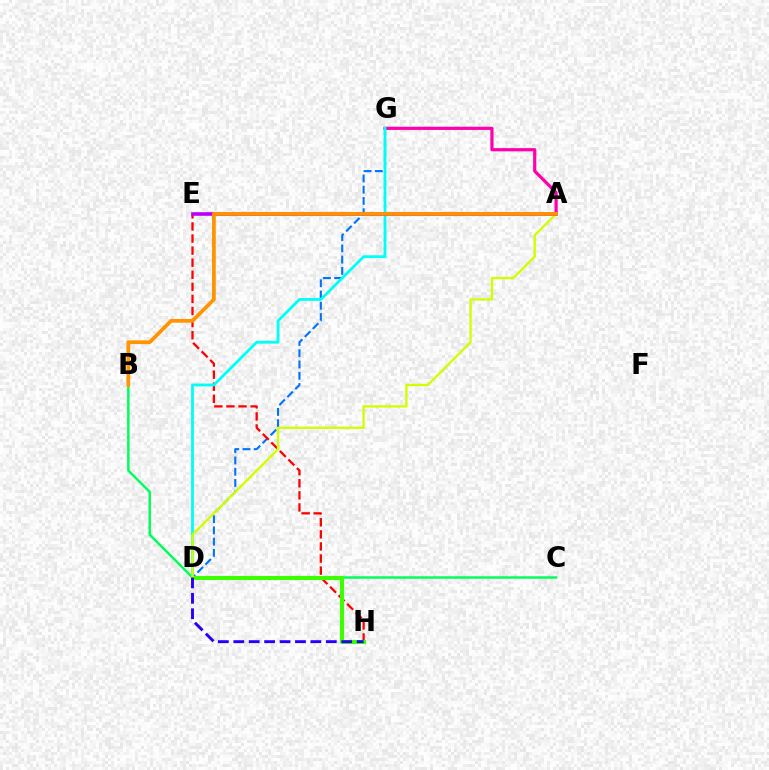{('A', 'G'): [{'color': '#ff00ac', 'line_style': 'solid', 'thickness': 2.3}], ('D', 'G'): [{'color': '#0074ff', 'line_style': 'dashed', 'thickness': 1.53}, {'color': '#00fff6', 'line_style': 'solid', 'thickness': 2.03}], ('E', 'H'): [{'color': '#ff0000', 'line_style': 'dashed', 'thickness': 1.64}], ('B', 'C'): [{'color': '#00ff5c', 'line_style': 'solid', 'thickness': 1.78}], ('D', 'H'): [{'color': '#3dff00', 'line_style': 'solid', 'thickness': 2.95}, {'color': '#2500ff', 'line_style': 'dashed', 'thickness': 2.09}], ('A', 'D'): [{'color': '#d1ff00', 'line_style': 'solid', 'thickness': 1.68}], ('A', 'E'): [{'color': '#b900ff', 'line_style': 'solid', 'thickness': 2.6}], ('A', 'B'): [{'color': '#ff9400', 'line_style': 'solid', 'thickness': 2.68}]}